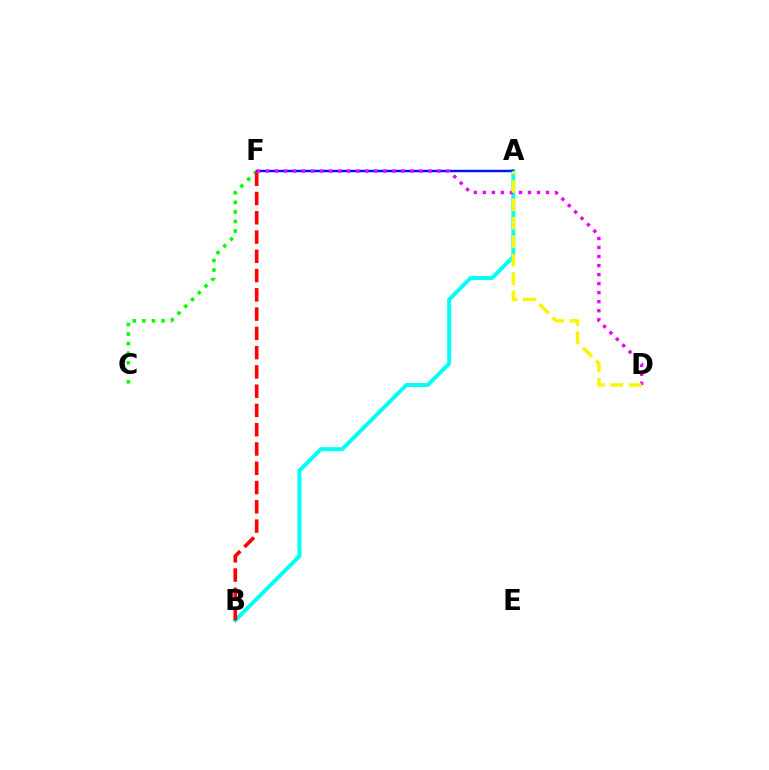{('C', 'F'): [{'color': '#08ff00', 'line_style': 'dotted', 'thickness': 2.6}], ('A', 'B'): [{'color': '#00fff6', 'line_style': 'solid', 'thickness': 2.86}], ('B', 'F'): [{'color': '#ff0000', 'line_style': 'dashed', 'thickness': 2.62}], ('A', 'F'): [{'color': '#0010ff', 'line_style': 'solid', 'thickness': 1.76}], ('D', 'F'): [{'color': '#ee00ff', 'line_style': 'dotted', 'thickness': 2.45}], ('A', 'D'): [{'color': '#fcf500', 'line_style': 'dashed', 'thickness': 2.51}]}